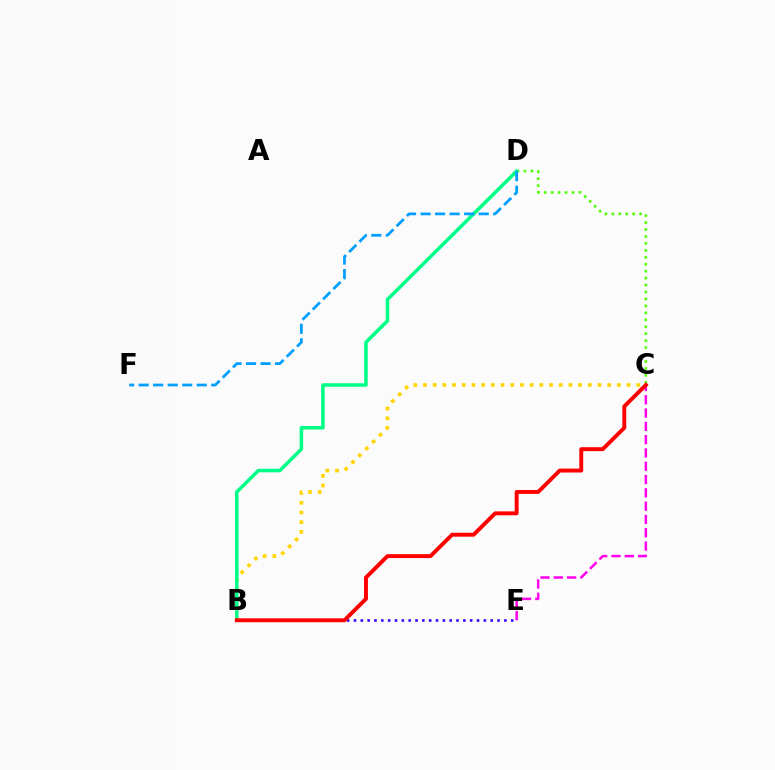{('B', 'C'): [{'color': '#ffd500', 'line_style': 'dotted', 'thickness': 2.63}, {'color': '#ff0000', 'line_style': 'solid', 'thickness': 2.83}], ('B', 'E'): [{'color': '#3700ff', 'line_style': 'dotted', 'thickness': 1.86}], ('C', 'D'): [{'color': '#4fff00', 'line_style': 'dotted', 'thickness': 1.89}], ('B', 'D'): [{'color': '#00ff86', 'line_style': 'solid', 'thickness': 2.54}], ('D', 'F'): [{'color': '#009eff', 'line_style': 'dashed', 'thickness': 1.97}], ('C', 'E'): [{'color': '#ff00ed', 'line_style': 'dashed', 'thickness': 1.81}]}